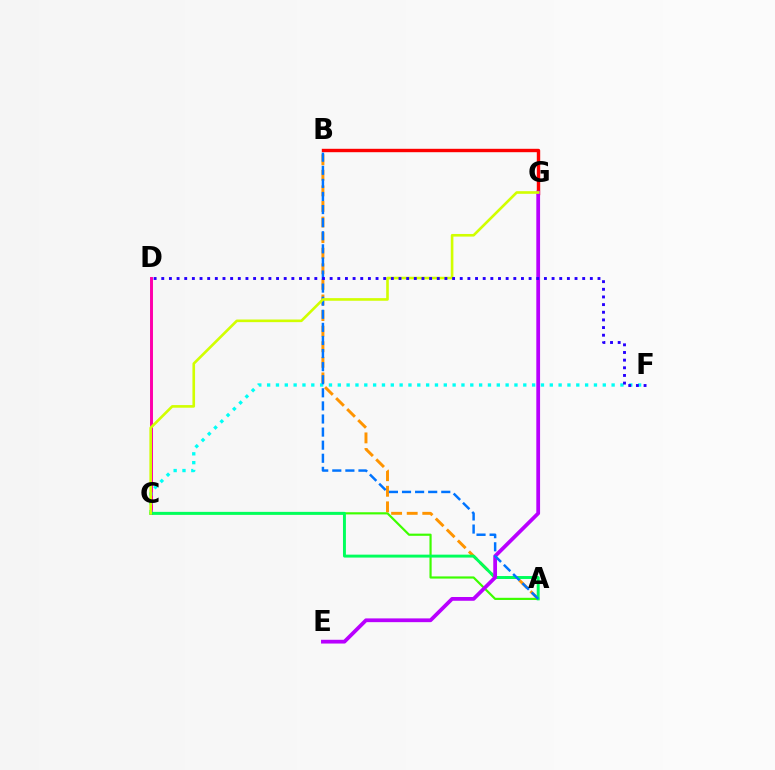{('A', 'C'): [{'color': '#3dff00', 'line_style': 'solid', 'thickness': 1.57}, {'color': '#00ff5c', 'line_style': 'solid', 'thickness': 2.11}], ('A', 'B'): [{'color': '#ff9400', 'line_style': 'dashed', 'thickness': 2.12}, {'color': '#0074ff', 'line_style': 'dashed', 'thickness': 1.78}], ('B', 'G'): [{'color': '#ff0000', 'line_style': 'solid', 'thickness': 2.45}], ('C', 'D'): [{'color': '#ff00ac', 'line_style': 'solid', 'thickness': 2.13}], ('C', 'F'): [{'color': '#00fff6', 'line_style': 'dotted', 'thickness': 2.4}], ('E', 'G'): [{'color': '#b900ff', 'line_style': 'solid', 'thickness': 2.71}], ('C', 'G'): [{'color': '#d1ff00', 'line_style': 'solid', 'thickness': 1.89}], ('D', 'F'): [{'color': '#2500ff', 'line_style': 'dotted', 'thickness': 2.08}]}